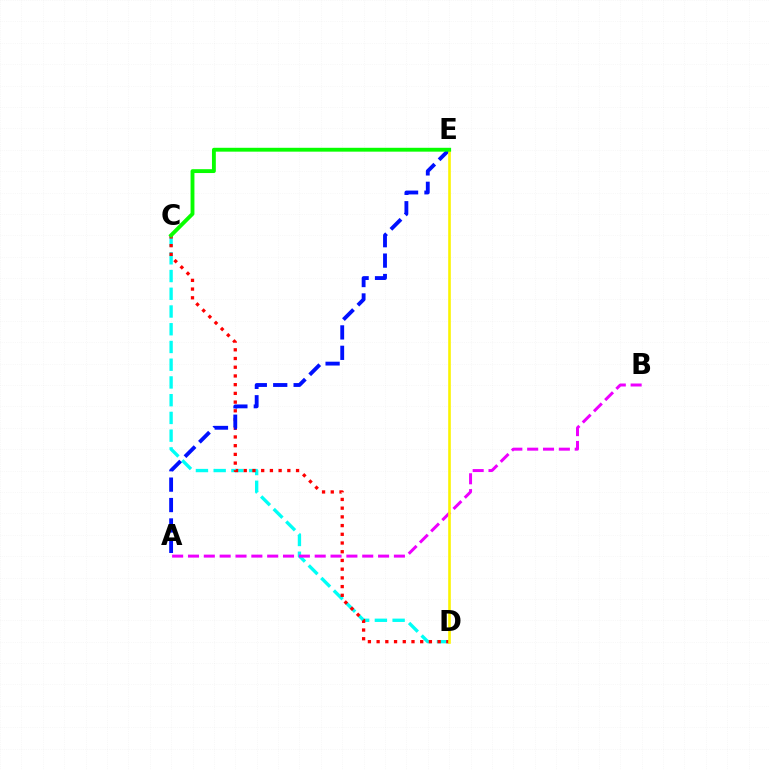{('C', 'D'): [{'color': '#00fff6', 'line_style': 'dashed', 'thickness': 2.41}, {'color': '#ff0000', 'line_style': 'dotted', 'thickness': 2.37}], ('A', 'E'): [{'color': '#0010ff', 'line_style': 'dashed', 'thickness': 2.77}], ('A', 'B'): [{'color': '#ee00ff', 'line_style': 'dashed', 'thickness': 2.15}], ('D', 'E'): [{'color': '#fcf500', 'line_style': 'solid', 'thickness': 1.88}], ('C', 'E'): [{'color': '#08ff00', 'line_style': 'solid', 'thickness': 2.78}]}